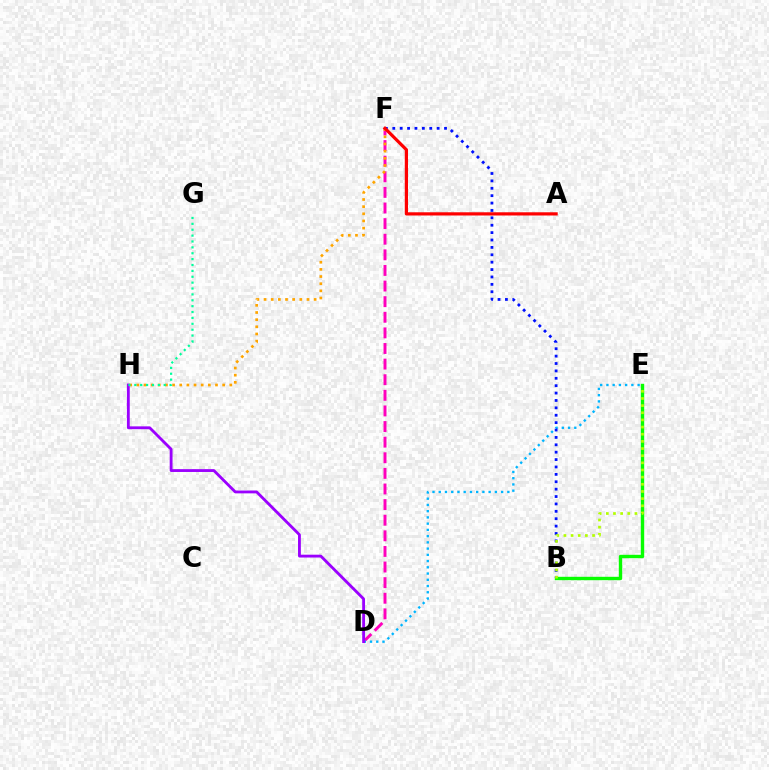{('B', 'E'): [{'color': '#08ff00', 'line_style': 'solid', 'thickness': 2.44}, {'color': '#b3ff00', 'line_style': 'dotted', 'thickness': 1.94}], ('D', 'F'): [{'color': '#ff00bd', 'line_style': 'dashed', 'thickness': 2.12}], ('D', 'E'): [{'color': '#00b5ff', 'line_style': 'dotted', 'thickness': 1.69}], ('D', 'H'): [{'color': '#9b00ff', 'line_style': 'solid', 'thickness': 2.04}], ('F', 'H'): [{'color': '#ffa500', 'line_style': 'dotted', 'thickness': 1.94}], ('G', 'H'): [{'color': '#00ff9d', 'line_style': 'dotted', 'thickness': 1.6}], ('B', 'F'): [{'color': '#0010ff', 'line_style': 'dotted', 'thickness': 2.01}], ('A', 'F'): [{'color': '#ff0000', 'line_style': 'solid', 'thickness': 2.31}]}